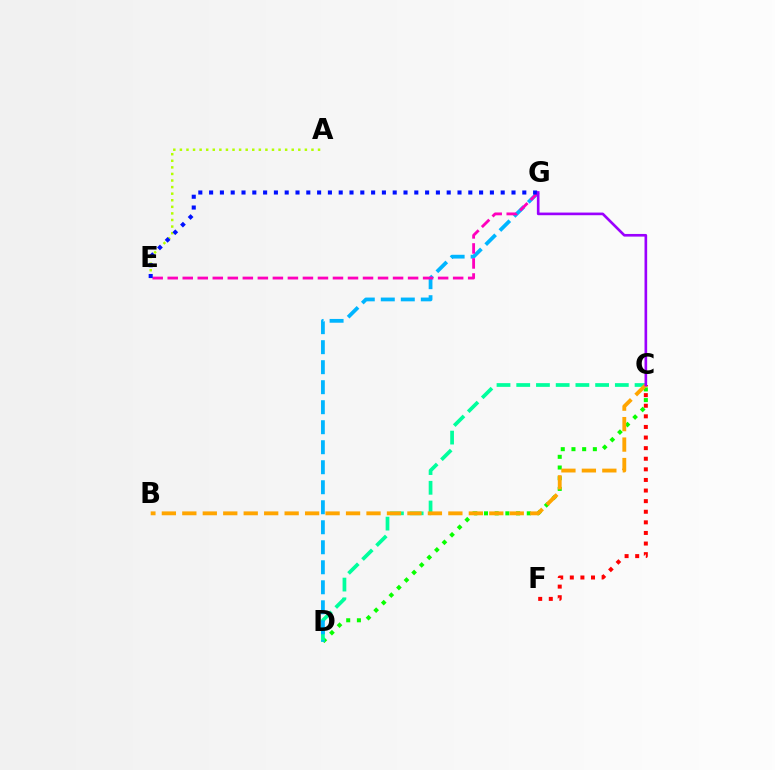{('C', 'D'): [{'color': '#08ff00', 'line_style': 'dotted', 'thickness': 2.91}, {'color': '#00ff9d', 'line_style': 'dashed', 'thickness': 2.68}], ('C', 'F'): [{'color': '#ff0000', 'line_style': 'dotted', 'thickness': 2.88}], ('D', 'G'): [{'color': '#00b5ff', 'line_style': 'dashed', 'thickness': 2.72}], ('A', 'E'): [{'color': '#b3ff00', 'line_style': 'dotted', 'thickness': 1.79}], ('E', 'G'): [{'color': '#ff00bd', 'line_style': 'dashed', 'thickness': 2.04}, {'color': '#0010ff', 'line_style': 'dotted', 'thickness': 2.93}], ('B', 'C'): [{'color': '#ffa500', 'line_style': 'dashed', 'thickness': 2.78}], ('C', 'G'): [{'color': '#9b00ff', 'line_style': 'solid', 'thickness': 1.91}]}